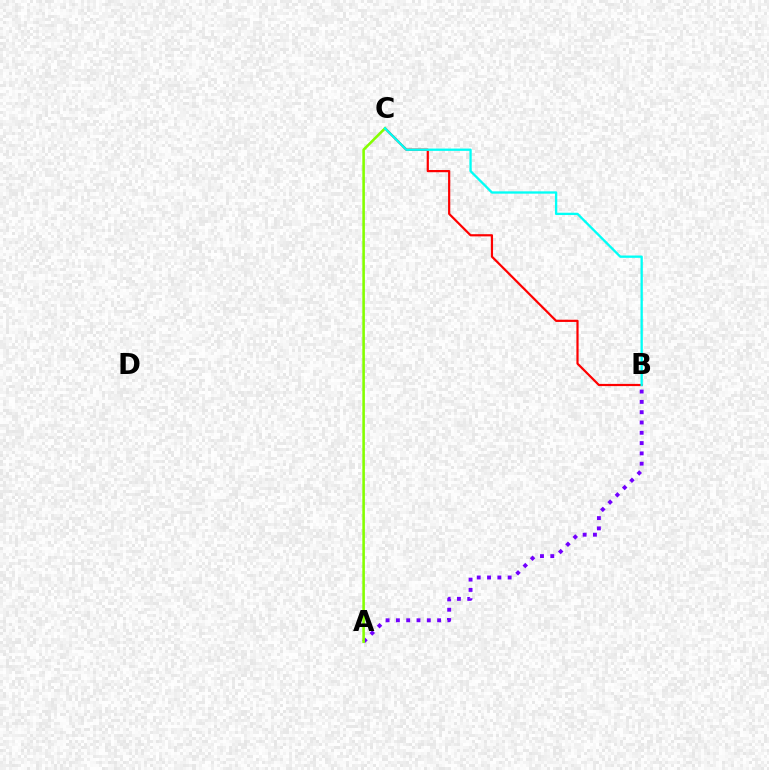{('B', 'C'): [{'color': '#ff0000', 'line_style': 'solid', 'thickness': 1.58}, {'color': '#00fff6', 'line_style': 'solid', 'thickness': 1.67}], ('A', 'B'): [{'color': '#7200ff', 'line_style': 'dotted', 'thickness': 2.8}], ('A', 'C'): [{'color': '#84ff00', 'line_style': 'solid', 'thickness': 1.86}]}